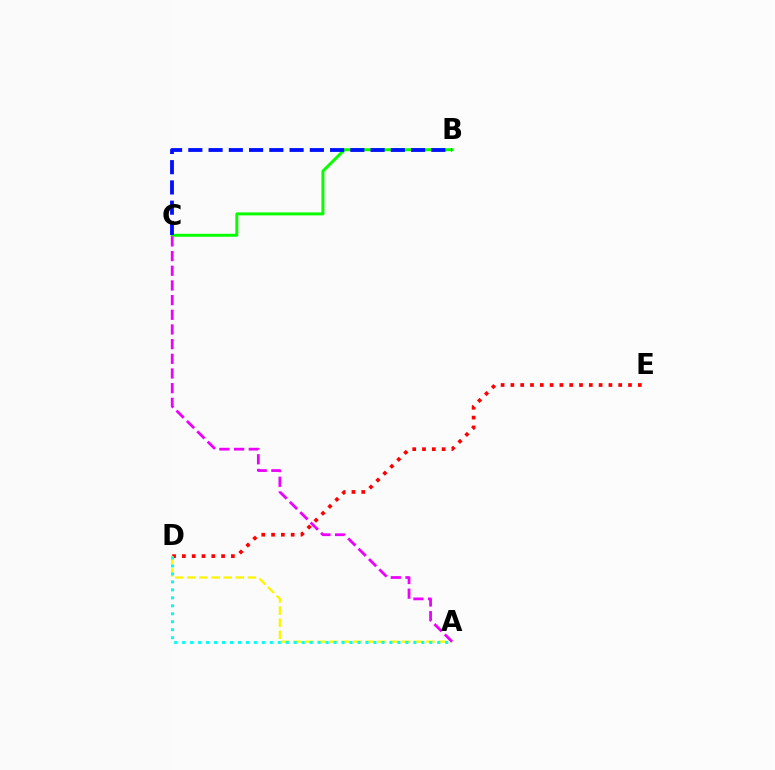{('D', 'E'): [{'color': '#ff0000', 'line_style': 'dotted', 'thickness': 2.66}], ('B', 'C'): [{'color': '#08ff00', 'line_style': 'solid', 'thickness': 2.14}, {'color': '#0010ff', 'line_style': 'dashed', 'thickness': 2.75}], ('A', 'D'): [{'color': '#fcf500', 'line_style': 'dashed', 'thickness': 1.65}, {'color': '#00fff6', 'line_style': 'dotted', 'thickness': 2.17}], ('A', 'C'): [{'color': '#ee00ff', 'line_style': 'dashed', 'thickness': 1.99}]}